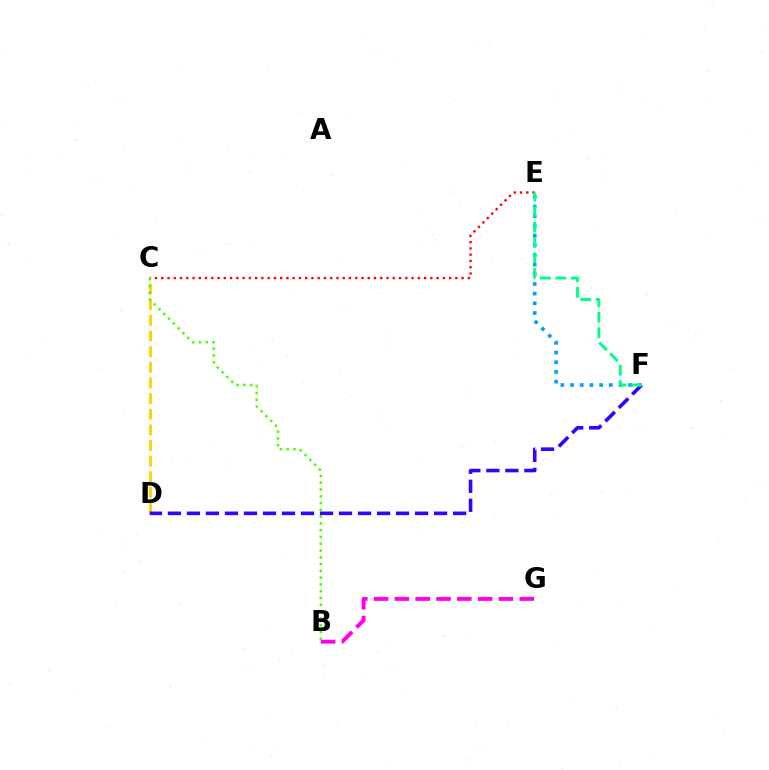{('B', 'G'): [{'color': '#ff00ed', 'line_style': 'dashed', 'thickness': 2.83}], ('C', 'E'): [{'color': '#ff0000', 'line_style': 'dotted', 'thickness': 1.7}], ('C', 'D'): [{'color': '#ffd500', 'line_style': 'dashed', 'thickness': 2.12}], ('B', 'C'): [{'color': '#4fff00', 'line_style': 'dotted', 'thickness': 1.84}], ('D', 'F'): [{'color': '#3700ff', 'line_style': 'dashed', 'thickness': 2.58}], ('E', 'F'): [{'color': '#009eff', 'line_style': 'dotted', 'thickness': 2.63}, {'color': '#00ff86', 'line_style': 'dashed', 'thickness': 2.1}]}